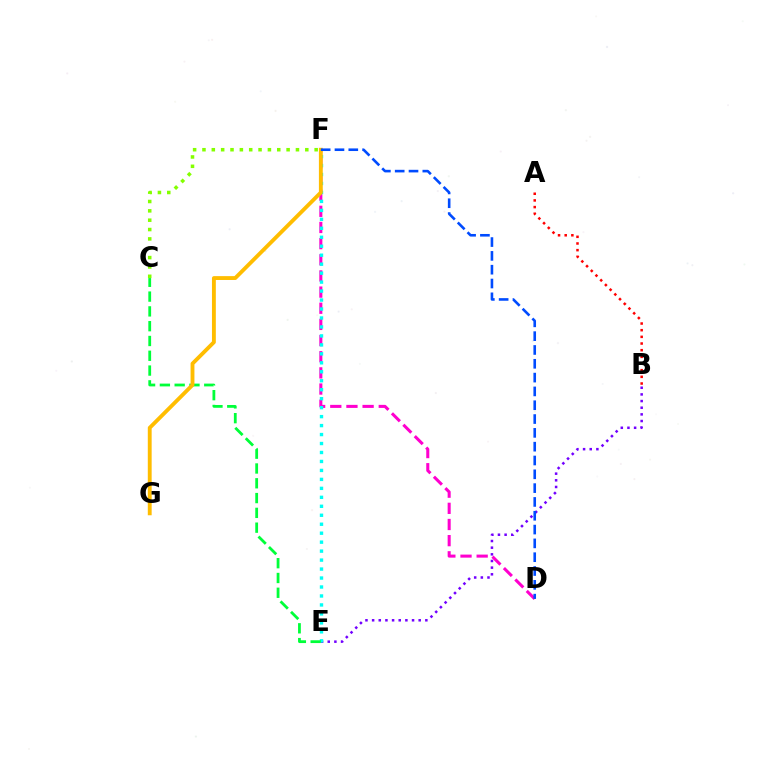{('B', 'E'): [{'color': '#7200ff', 'line_style': 'dotted', 'thickness': 1.81}], ('A', 'B'): [{'color': '#ff0000', 'line_style': 'dotted', 'thickness': 1.81}], ('D', 'F'): [{'color': '#ff00cf', 'line_style': 'dashed', 'thickness': 2.19}, {'color': '#004bff', 'line_style': 'dashed', 'thickness': 1.88}], ('E', 'F'): [{'color': '#00fff6', 'line_style': 'dotted', 'thickness': 2.44}], ('C', 'E'): [{'color': '#00ff39', 'line_style': 'dashed', 'thickness': 2.01}], ('C', 'F'): [{'color': '#84ff00', 'line_style': 'dotted', 'thickness': 2.54}], ('F', 'G'): [{'color': '#ffbd00', 'line_style': 'solid', 'thickness': 2.78}]}